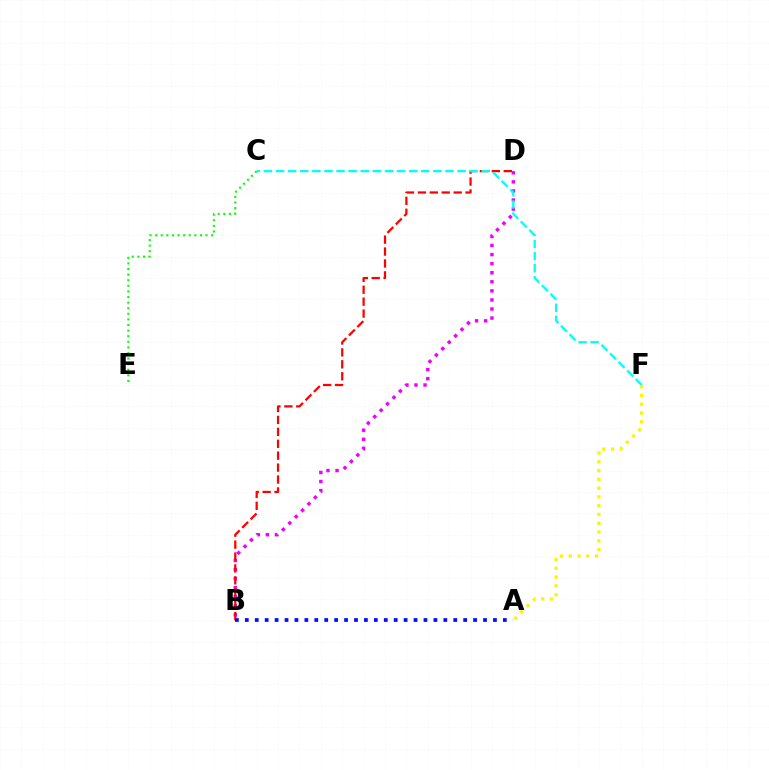{('B', 'D'): [{'color': '#ee00ff', 'line_style': 'dotted', 'thickness': 2.46}, {'color': '#ff0000', 'line_style': 'dashed', 'thickness': 1.62}], ('A', 'B'): [{'color': '#0010ff', 'line_style': 'dotted', 'thickness': 2.7}], ('C', 'E'): [{'color': '#08ff00', 'line_style': 'dotted', 'thickness': 1.52}], ('C', 'F'): [{'color': '#00fff6', 'line_style': 'dashed', 'thickness': 1.64}], ('A', 'F'): [{'color': '#fcf500', 'line_style': 'dotted', 'thickness': 2.39}]}